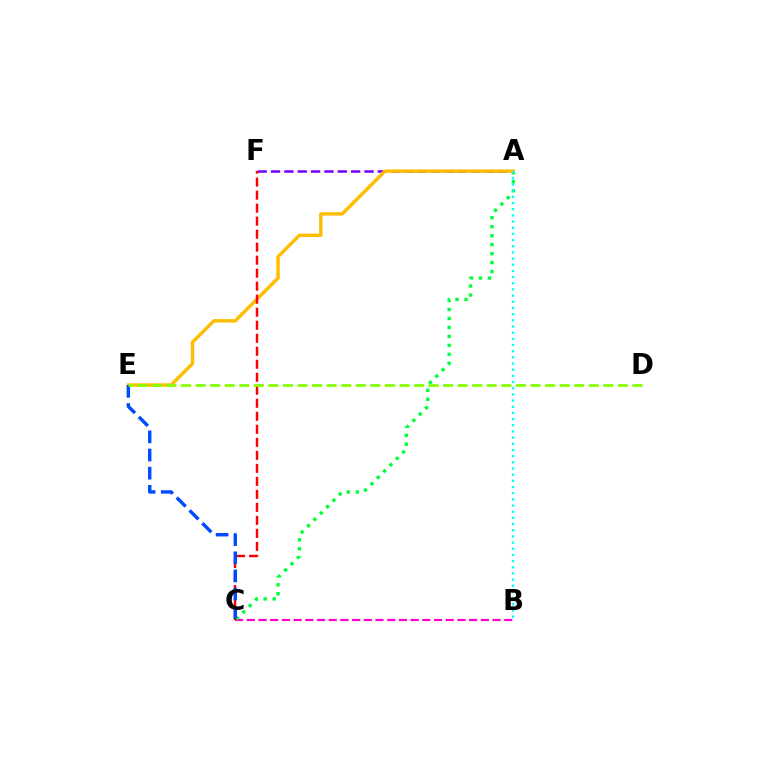{('A', 'F'): [{'color': '#7200ff', 'line_style': 'dashed', 'thickness': 1.81}], ('B', 'C'): [{'color': '#ff00cf', 'line_style': 'dashed', 'thickness': 1.59}], ('A', 'C'): [{'color': '#00ff39', 'line_style': 'dotted', 'thickness': 2.44}], ('A', 'E'): [{'color': '#ffbd00', 'line_style': 'solid', 'thickness': 2.46}], ('C', 'F'): [{'color': '#ff0000', 'line_style': 'dashed', 'thickness': 1.77}], ('A', 'B'): [{'color': '#00fff6', 'line_style': 'dotted', 'thickness': 1.68}], ('C', 'E'): [{'color': '#004bff', 'line_style': 'dashed', 'thickness': 2.46}], ('D', 'E'): [{'color': '#84ff00', 'line_style': 'dashed', 'thickness': 1.98}]}